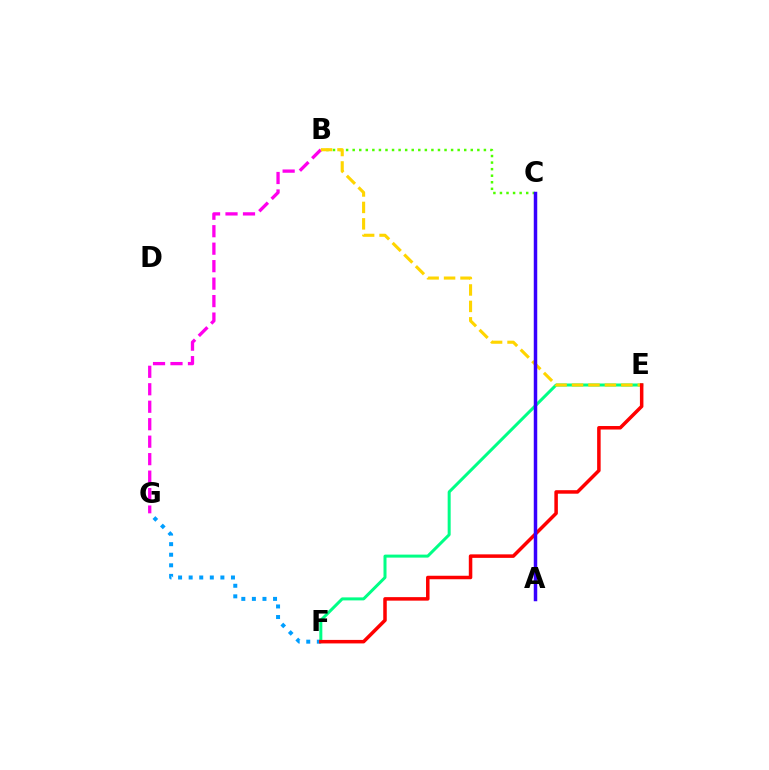{('B', 'C'): [{'color': '#4fff00', 'line_style': 'dotted', 'thickness': 1.78}], ('F', 'G'): [{'color': '#009eff', 'line_style': 'dotted', 'thickness': 2.87}], ('E', 'F'): [{'color': '#00ff86', 'line_style': 'solid', 'thickness': 2.16}, {'color': '#ff0000', 'line_style': 'solid', 'thickness': 2.53}], ('B', 'G'): [{'color': '#ff00ed', 'line_style': 'dashed', 'thickness': 2.37}], ('B', 'E'): [{'color': '#ffd500', 'line_style': 'dashed', 'thickness': 2.23}], ('A', 'C'): [{'color': '#3700ff', 'line_style': 'solid', 'thickness': 2.51}]}